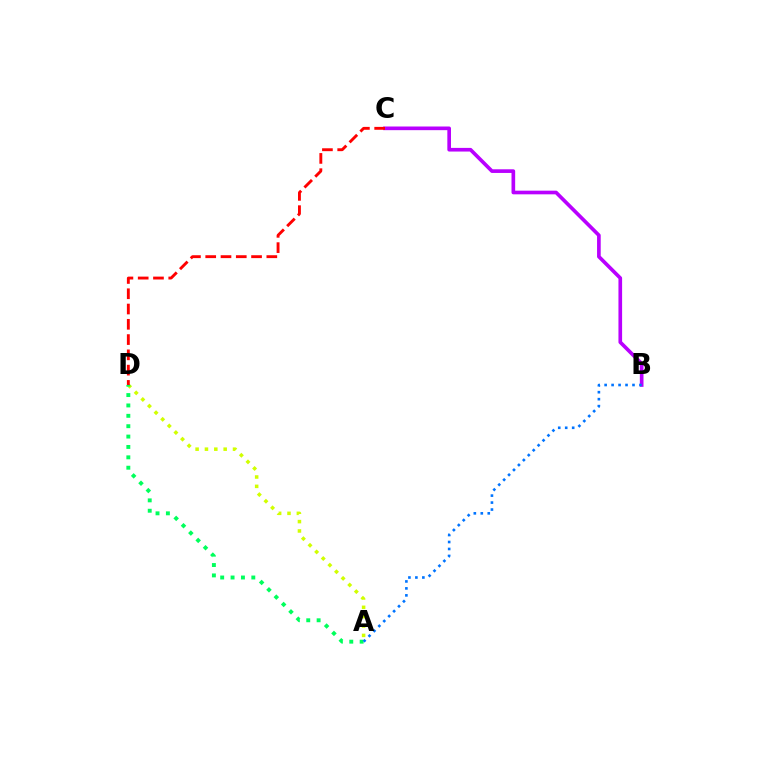{('B', 'C'): [{'color': '#b900ff', 'line_style': 'solid', 'thickness': 2.63}], ('A', 'D'): [{'color': '#d1ff00', 'line_style': 'dotted', 'thickness': 2.54}, {'color': '#00ff5c', 'line_style': 'dotted', 'thickness': 2.82}], ('C', 'D'): [{'color': '#ff0000', 'line_style': 'dashed', 'thickness': 2.08}], ('A', 'B'): [{'color': '#0074ff', 'line_style': 'dotted', 'thickness': 1.89}]}